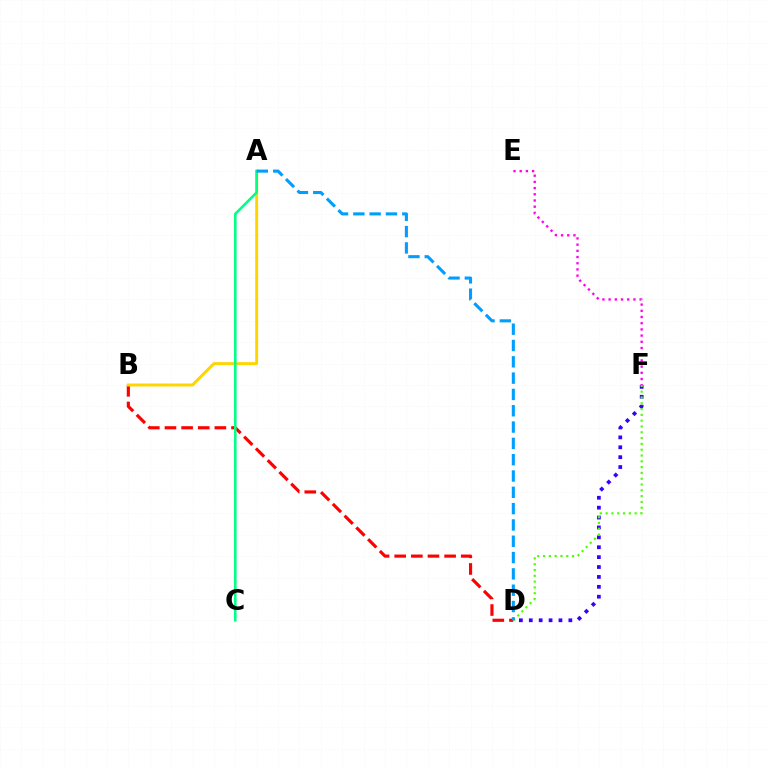{('E', 'F'): [{'color': '#ff00ed', 'line_style': 'dotted', 'thickness': 1.68}], ('B', 'D'): [{'color': '#ff0000', 'line_style': 'dashed', 'thickness': 2.26}], ('A', 'B'): [{'color': '#ffd500', 'line_style': 'solid', 'thickness': 2.12}], ('D', 'F'): [{'color': '#3700ff', 'line_style': 'dotted', 'thickness': 2.69}, {'color': '#4fff00', 'line_style': 'dotted', 'thickness': 1.58}], ('A', 'C'): [{'color': '#00ff86', 'line_style': 'solid', 'thickness': 1.86}], ('A', 'D'): [{'color': '#009eff', 'line_style': 'dashed', 'thickness': 2.22}]}